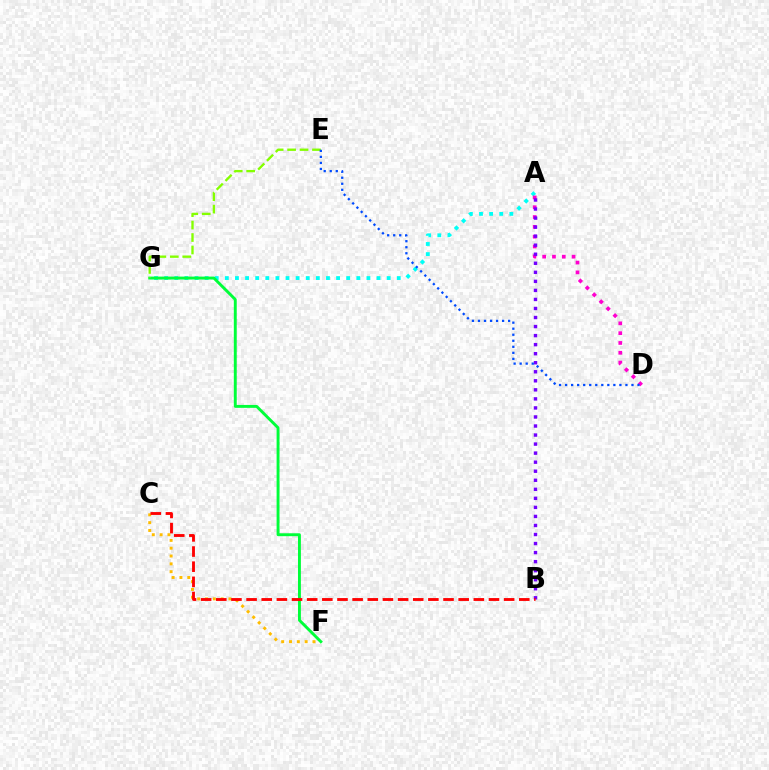{('A', 'G'): [{'color': '#00fff6', 'line_style': 'dotted', 'thickness': 2.75}], ('C', 'F'): [{'color': '#ffbd00', 'line_style': 'dotted', 'thickness': 2.13}], ('F', 'G'): [{'color': '#00ff39', 'line_style': 'solid', 'thickness': 2.1}], ('A', 'D'): [{'color': '#ff00cf', 'line_style': 'dotted', 'thickness': 2.67}], ('A', 'B'): [{'color': '#7200ff', 'line_style': 'dotted', 'thickness': 2.46}], ('B', 'C'): [{'color': '#ff0000', 'line_style': 'dashed', 'thickness': 2.06}], ('E', 'G'): [{'color': '#84ff00', 'line_style': 'dashed', 'thickness': 1.69}], ('D', 'E'): [{'color': '#004bff', 'line_style': 'dotted', 'thickness': 1.64}]}